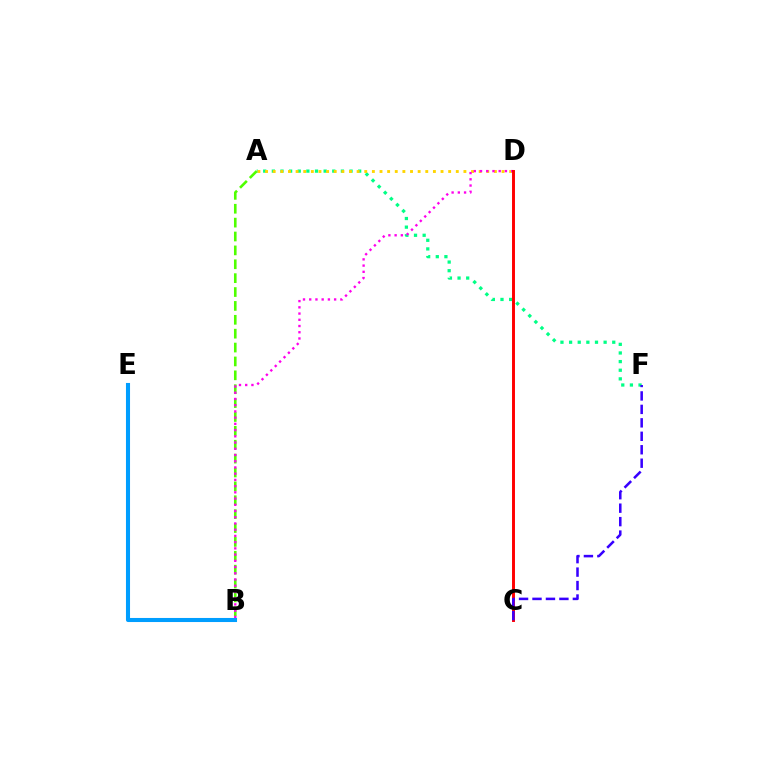{('A', 'F'): [{'color': '#00ff86', 'line_style': 'dotted', 'thickness': 2.35}], ('A', 'D'): [{'color': '#ffd500', 'line_style': 'dotted', 'thickness': 2.07}], ('A', 'B'): [{'color': '#4fff00', 'line_style': 'dashed', 'thickness': 1.89}], ('B', 'D'): [{'color': '#ff00ed', 'line_style': 'dotted', 'thickness': 1.69}], ('B', 'E'): [{'color': '#009eff', 'line_style': 'solid', 'thickness': 2.93}], ('C', 'D'): [{'color': '#ff0000', 'line_style': 'solid', 'thickness': 2.11}], ('C', 'F'): [{'color': '#3700ff', 'line_style': 'dashed', 'thickness': 1.83}]}